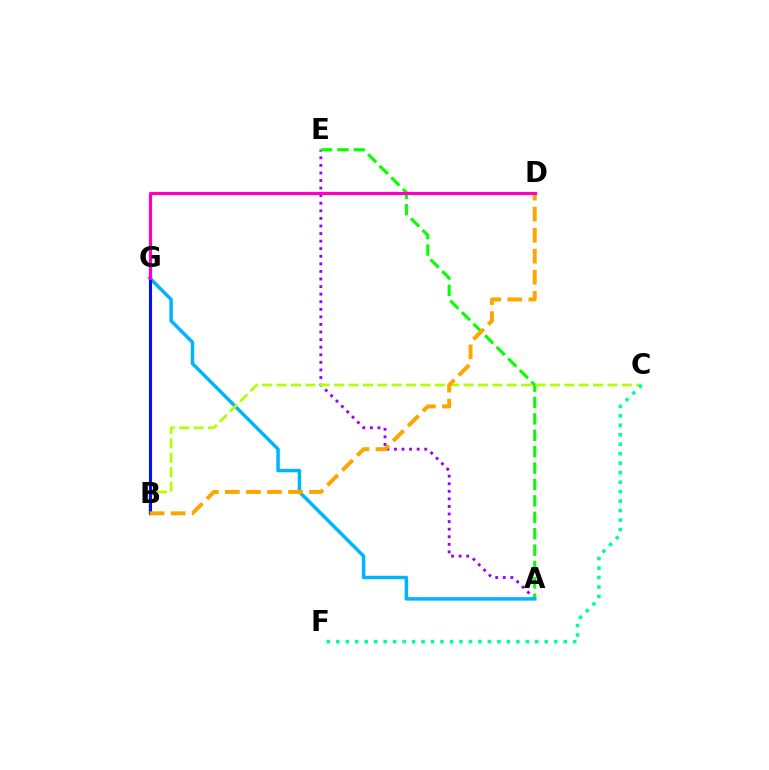{('A', 'E'): [{'color': '#9b00ff', 'line_style': 'dotted', 'thickness': 2.06}, {'color': '#08ff00', 'line_style': 'dashed', 'thickness': 2.23}], ('A', 'G'): [{'color': '#00b5ff', 'line_style': 'solid', 'thickness': 2.49}], ('B', 'G'): [{'color': '#ff0000', 'line_style': 'dotted', 'thickness': 2.24}, {'color': '#0010ff', 'line_style': 'solid', 'thickness': 2.21}], ('B', 'C'): [{'color': '#b3ff00', 'line_style': 'dashed', 'thickness': 1.95}], ('C', 'F'): [{'color': '#00ff9d', 'line_style': 'dotted', 'thickness': 2.57}], ('B', 'D'): [{'color': '#ffa500', 'line_style': 'dashed', 'thickness': 2.86}], ('D', 'G'): [{'color': '#ff00bd', 'line_style': 'solid', 'thickness': 2.31}]}